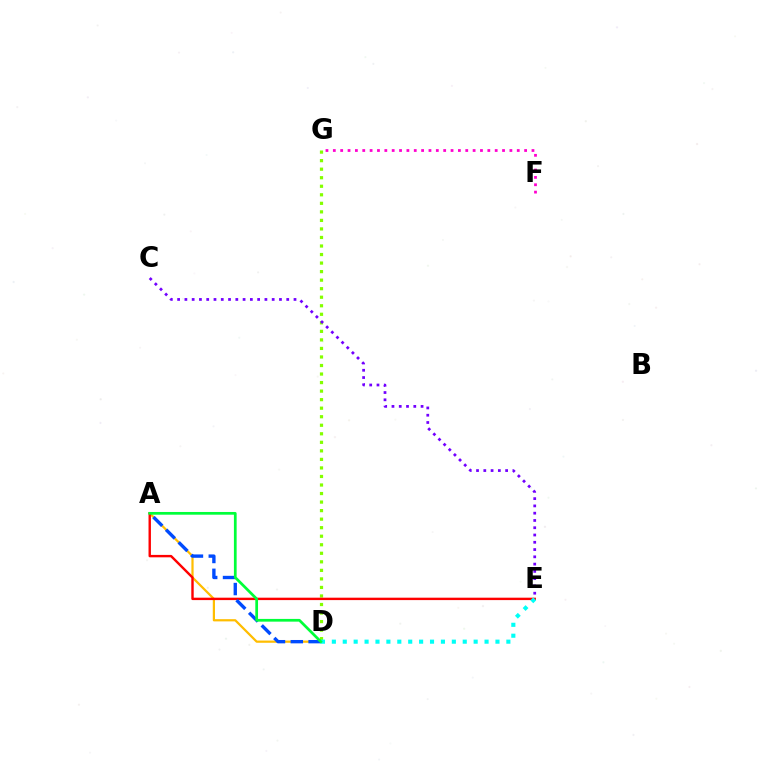{('A', 'D'): [{'color': '#ffbd00', 'line_style': 'solid', 'thickness': 1.6}, {'color': '#004bff', 'line_style': 'dashed', 'thickness': 2.42}, {'color': '#00ff39', 'line_style': 'solid', 'thickness': 1.96}], ('F', 'G'): [{'color': '#ff00cf', 'line_style': 'dotted', 'thickness': 2.0}], ('D', 'G'): [{'color': '#84ff00', 'line_style': 'dotted', 'thickness': 2.32}], ('C', 'E'): [{'color': '#7200ff', 'line_style': 'dotted', 'thickness': 1.98}], ('A', 'E'): [{'color': '#ff0000', 'line_style': 'solid', 'thickness': 1.73}], ('D', 'E'): [{'color': '#00fff6', 'line_style': 'dotted', 'thickness': 2.96}]}